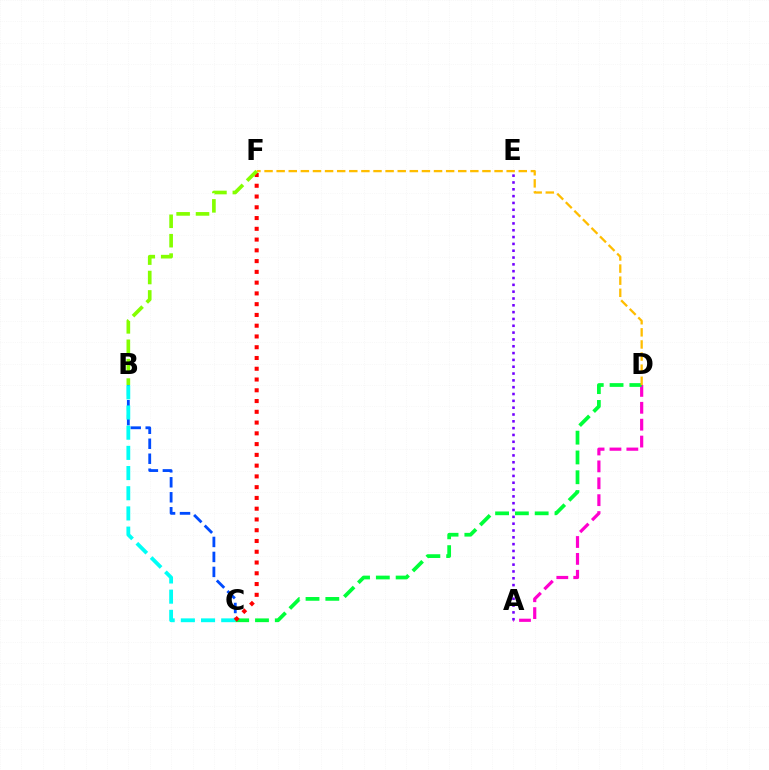{('B', 'C'): [{'color': '#004bff', 'line_style': 'dashed', 'thickness': 2.04}, {'color': '#00fff6', 'line_style': 'dashed', 'thickness': 2.74}], ('A', 'D'): [{'color': '#ff00cf', 'line_style': 'dashed', 'thickness': 2.3}], ('C', 'D'): [{'color': '#00ff39', 'line_style': 'dashed', 'thickness': 2.69}], ('A', 'E'): [{'color': '#7200ff', 'line_style': 'dotted', 'thickness': 1.85}], ('C', 'F'): [{'color': '#ff0000', 'line_style': 'dotted', 'thickness': 2.92}], ('D', 'F'): [{'color': '#ffbd00', 'line_style': 'dashed', 'thickness': 1.64}], ('B', 'F'): [{'color': '#84ff00', 'line_style': 'dashed', 'thickness': 2.64}]}